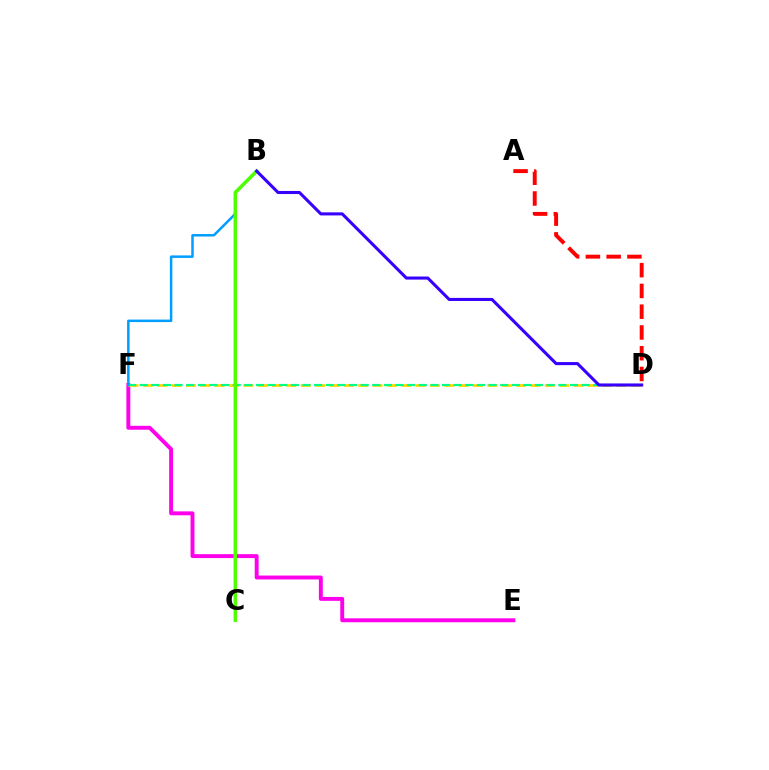{('E', 'F'): [{'color': '#ff00ed', 'line_style': 'solid', 'thickness': 2.82}], ('D', 'F'): [{'color': '#ffd500', 'line_style': 'dashed', 'thickness': 1.95}, {'color': '#00ff86', 'line_style': 'dashed', 'thickness': 1.58}], ('A', 'D'): [{'color': '#ff0000', 'line_style': 'dashed', 'thickness': 2.82}], ('B', 'F'): [{'color': '#009eff', 'line_style': 'solid', 'thickness': 1.8}], ('B', 'C'): [{'color': '#4fff00', 'line_style': 'solid', 'thickness': 2.51}], ('B', 'D'): [{'color': '#3700ff', 'line_style': 'solid', 'thickness': 2.21}]}